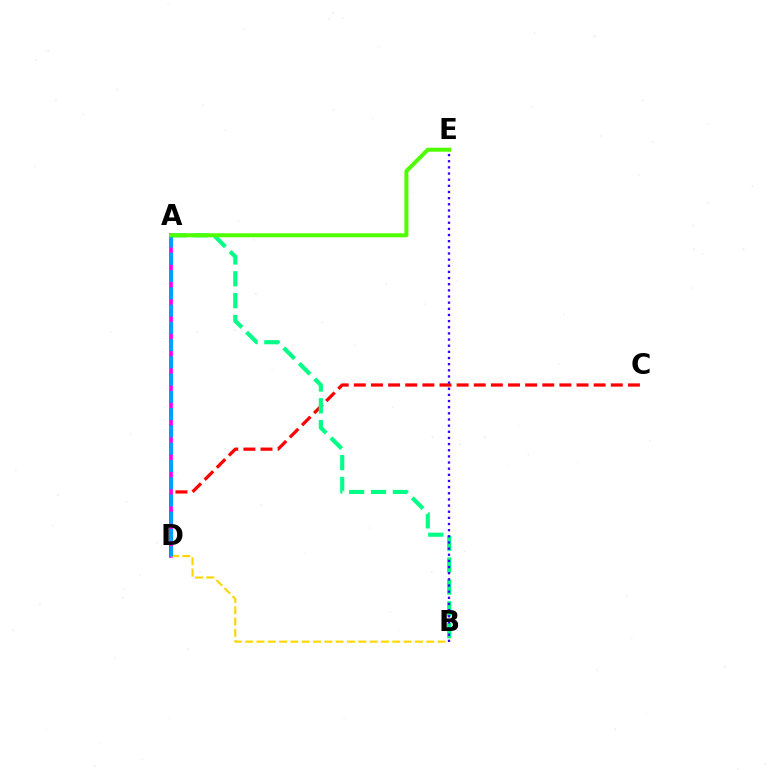{('C', 'D'): [{'color': '#ff0000', 'line_style': 'dashed', 'thickness': 2.33}], ('A', 'D'): [{'color': '#ff00ed', 'line_style': 'solid', 'thickness': 2.69}, {'color': '#009eff', 'line_style': 'dashed', 'thickness': 2.34}], ('B', 'D'): [{'color': '#ffd500', 'line_style': 'dashed', 'thickness': 1.54}], ('A', 'B'): [{'color': '#00ff86', 'line_style': 'dashed', 'thickness': 2.97}], ('B', 'E'): [{'color': '#3700ff', 'line_style': 'dotted', 'thickness': 1.67}], ('A', 'E'): [{'color': '#4fff00', 'line_style': 'solid', 'thickness': 2.88}]}